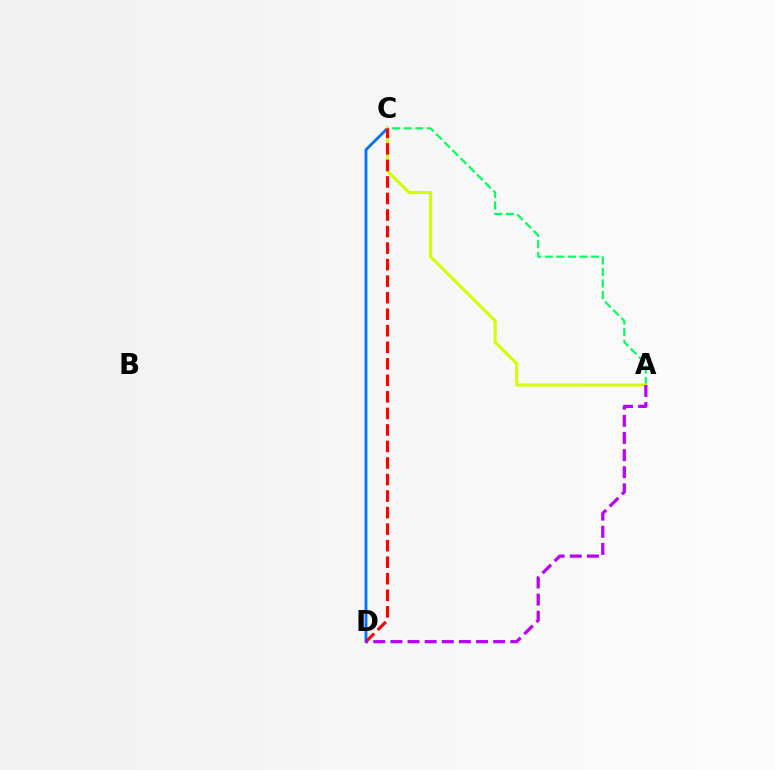{('C', 'D'): [{'color': '#0074ff', 'line_style': 'solid', 'thickness': 2.06}, {'color': '#ff0000', 'line_style': 'dashed', 'thickness': 2.25}], ('A', 'C'): [{'color': '#00ff5c', 'line_style': 'dashed', 'thickness': 1.57}, {'color': '#d1ff00', 'line_style': 'solid', 'thickness': 2.22}], ('A', 'D'): [{'color': '#b900ff', 'line_style': 'dashed', 'thickness': 2.33}]}